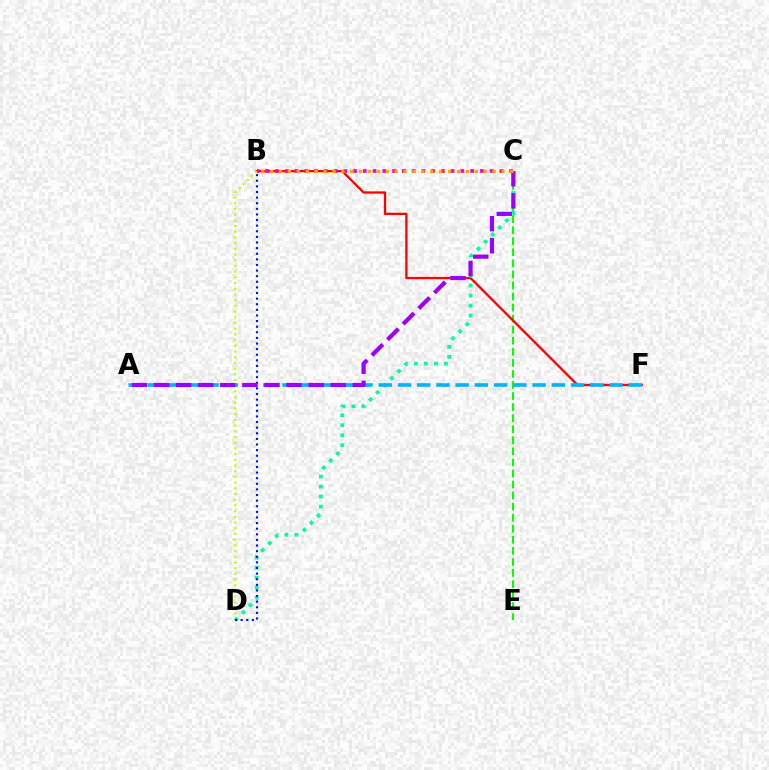{('C', 'E'): [{'color': '#08ff00', 'line_style': 'dashed', 'thickness': 1.5}], ('B', 'F'): [{'color': '#ff0000', 'line_style': 'solid', 'thickness': 1.64}], ('B', 'D'): [{'color': '#b3ff00', 'line_style': 'dotted', 'thickness': 1.55}, {'color': '#0010ff', 'line_style': 'dotted', 'thickness': 1.52}], ('C', 'D'): [{'color': '#00ff9d', 'line_style': 'dotted', 'thickness': 2.72}], ('A', 'F'): [{'color': '#00b5ff', 'line_style': 'dashed', 'thickness': 2.61}], ('B', 'C'): [{'color': '#ff00bd', 'line_style': 'dotted', 'thickness': 2.65}, {'color': '#ffa500', 'line_style': 'dotted', 'thickness': 2.42}], ('A', 'C'): [{'color': '#9b00ff', 'line_style': 'dashed', 'thickness': 3.0}]}